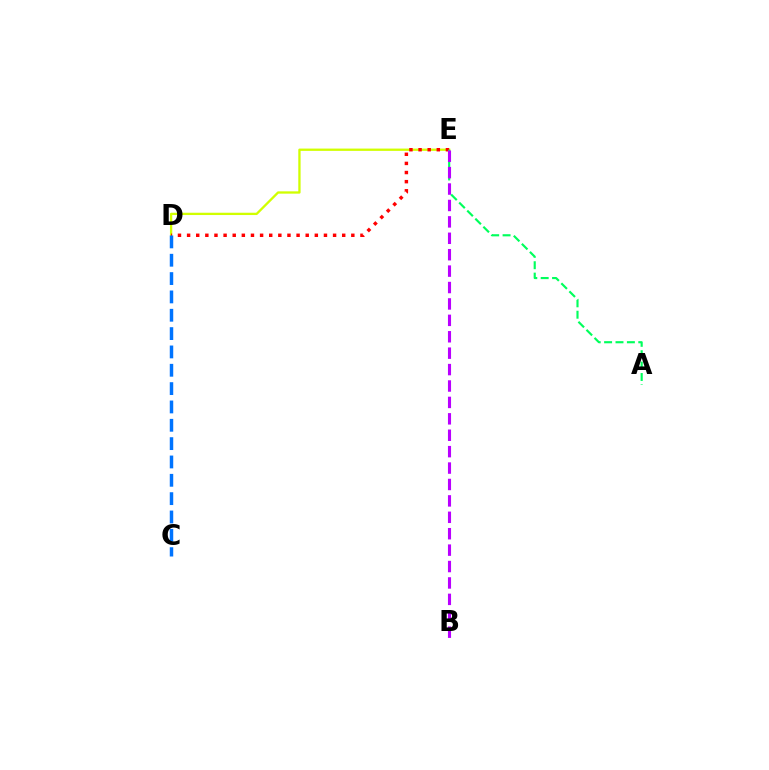{('D', 'E'): [{'color': '#d1ff00', 'line_style': 'solid', 'thickness': 1.66}, {'color': '#ff0000', 'line_style': 'dotted', 'thickness': 2.48}], ('C', 'D'): [{'color': '#0074ff', 'line_style': 'dashed', 'thickness': 2.49}], ('A', 'E'): [{'color': '#00ff5c', 'line_style': 'dashed', 'thickness': 1.55}], ('B', 'E'): [{'color': '#b900ff', 'line_style': 'dashed', 'thickness': 2.23}]}